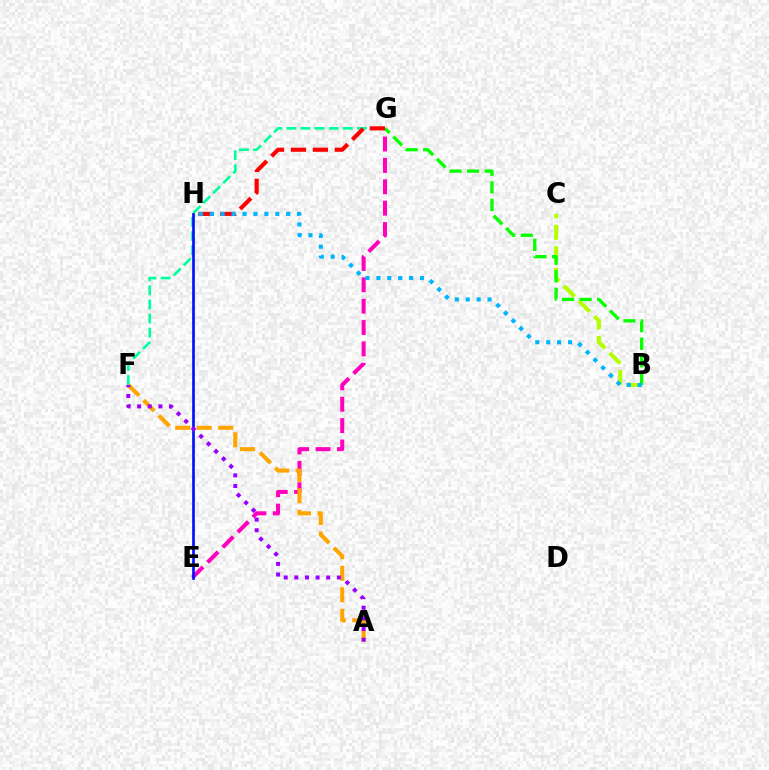{('F', 'G'): [{'color': '#00ff9d', 'line_style': 'dashed', 'thickness': 1.91}], ('E', 'G'): [{'color': '#ff00bd', 'line_style': 'dashed', 'thickness': 2.9}], ('A', 'F'): [{'color': '#ffa500', 'line_style': 'dashed', 'thickness': 2.92}, {'color': '#9b00ff', 'line_style': 'dotted', 'thickness': 2.89}], ('B', 'C'): [{'color': '#b3ff00', 'line_style': 'dashed', 'thickness': 2.92}], ('B', 'G'): [{'color': '#08ff00', 'line_style': 'dashed', 'thickness': 2.39}], ('E', 'H'): [{'color': '#0010ff', 'line_style': 'solid', 'thickness': 1.92}], ('G', 'H'): [{'color': '#ff0000', 'line_style': 'dashed', 'thickness': 2.98}], ('B', 'H'): [{'color': '#00b5ff', 'line_style': 'dotted', 'thickness': 2.96}]}